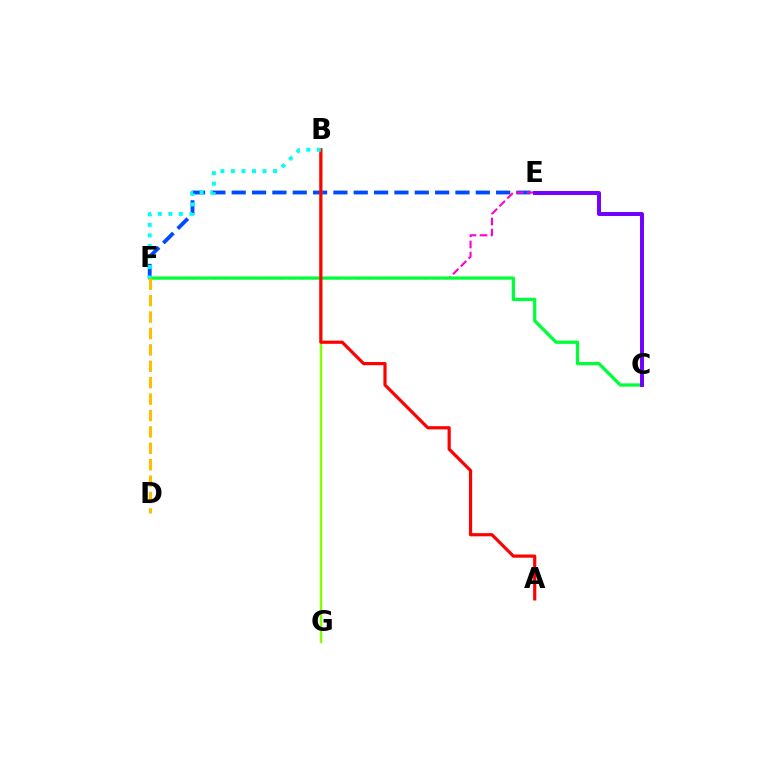{('E', 'F'): [{'color': '#004bff', 'line_style': 'dashed', 'thickness': 2.76}, {'color': '#ff00cf', 'line_style': 'dashed', 'thickness': 1.51}], ('C', 'F'): [{'color': '#00ff39', 'line_style': 'solid', 'thickness': 2.35}], ('D', 'F'): [{'color': '#ffbd00', 'line_style': 'dashed', 'thickness': 2.23}], ('B', 'G'): [{'color': '#84ff00', 'line_style': 'solid', 'thickness': 1.76}], ('A', 'B'): [{'color': '#ff0000', 'line_style': 'solid', 'thickness': 2.29}], ('C', 'E'): [{'color': '#7200ff', 'line_style': 'solid', 'thickness': 2.85}], ('B', 'F'): [{'color': '#00fff6', 'line_style': 'dotted', 'thickness': 2.86}]}